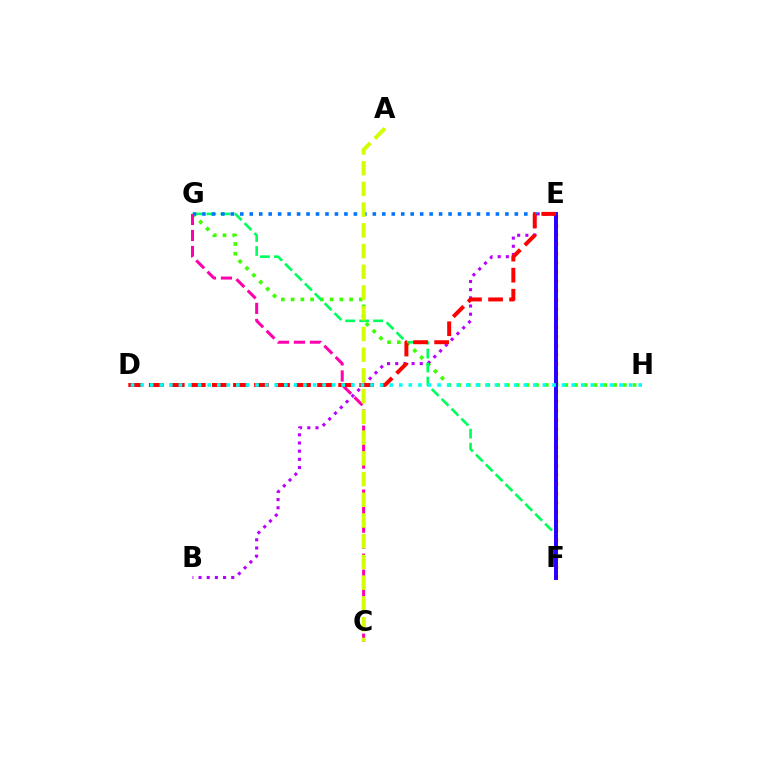{('E', 'F'): [{'color': '#ff9400', 'line_style': 'dotted', 'thickness': 2.51}, {'color': '#2500ff', 'line_style': 'solid', 'thickness': 2.85}], ('G', 'H'): [{'color': '#3dff00', 'line_style': 'dotted', 'thickness': 2.65}], ('B', 'E'): [{'color': '#b900ff', 'line_style': 'dotted', 'thickness': 2.22}], ('F', 'G'): [{'color': '#00ff5c', 'line_style': 'dashed', 'thickness': 1.9}], ('C', 'G'): [{'color': '#ff00ac', 'line_style': 'dashed', 'thickness': 2.17}], ('E', 'G'): [{'color': '#0074ff', 'line_style': 'dotted', 'thickness': 2.57}], ('D', 'E'): [{'color': '#ff0000', 'line_style': 'dashed', 'thickness': 2.86}], ('D', 'H'): [{'color': '#00fff6', 'line_style': 'dotted', 'thickness': 2.6}], ('A', 'C'): [{'color': '#d1ff00', 'line_style': 'dashed', 'thickness': 2.82}]}